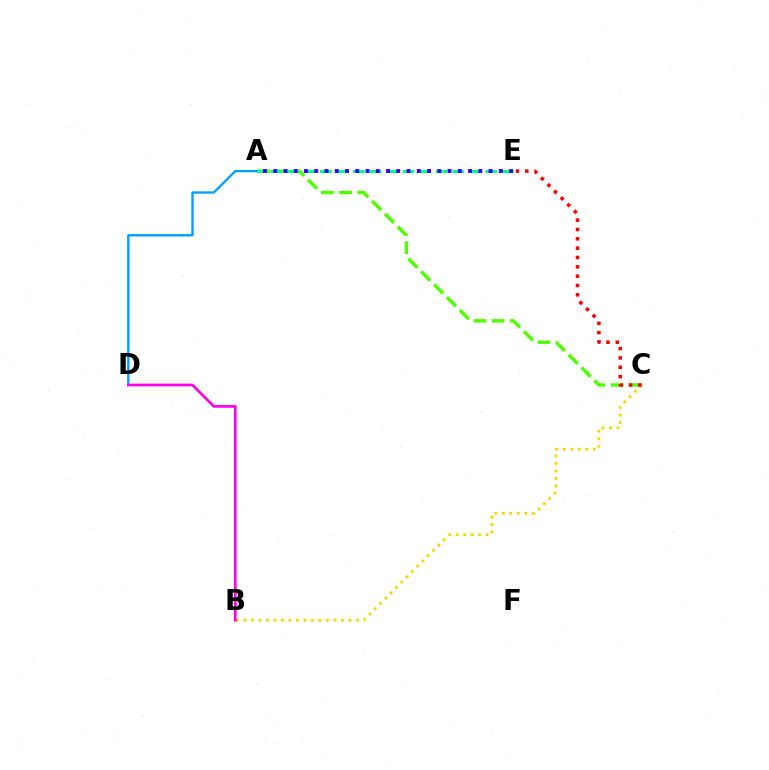{('A', 'C'): [{'color': '#4fff00', 'line_style': 'dashed', 'thickness': 2.47}], ('B', 'C'): [{'color': '#ffd500', 'line_style': 'dotted', 'thickness': 2.04}], ('A', 'D'): [{'color': '#009eff', 'line_style': 'solid', 'thickness': 1.7}], ('A', 'E'): [{'color': '#00ff86', 'line_style': 'dashed', 'thickness': 2.25}, {'color': '#3700ff', 'line_style': 'dotted', 'thickness': 2.79}], ('B', 'D'): [{'color': '#ff00ed', 'line_style': 'solid', 'thickness': 1.95}], ('C', 'E'): [{'color': '#ff0000', 'line_style': 'dotted', 'thickness': 2.54}]}